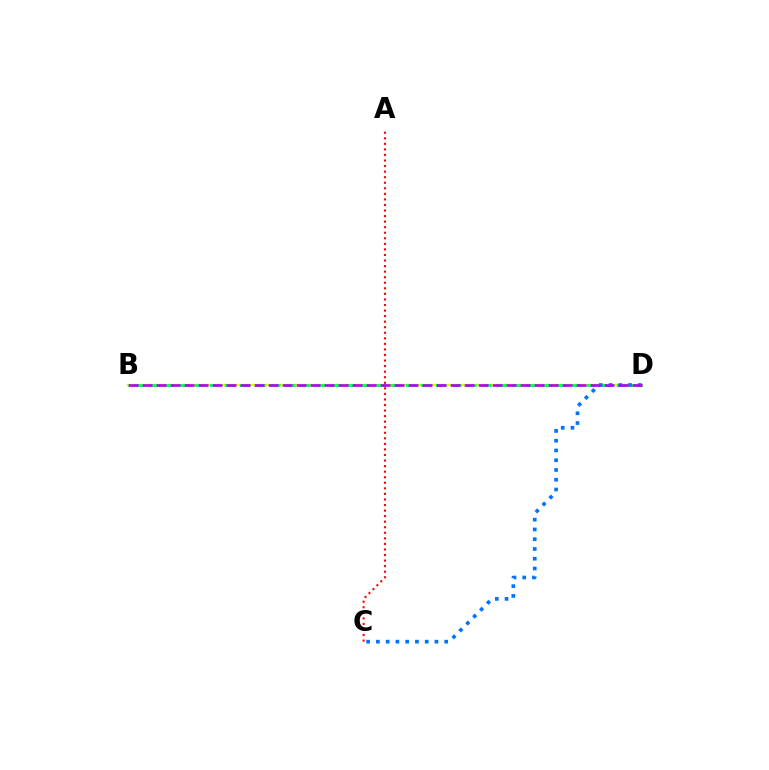{('B', 'D'): [{'color': '#d1ff00', 'line_style': 'solid', 'thickness': 1.69}, {'color': '#00ff5c', 'line_style': 'dashed', 'thickness': 2.05}, {'color': '#b900ff', 'line_style': 'dashed', 'thickness': 1.9}], ('A', 'C'): [{'color': '#ff0000', 'line_style': 'dotted', 'thickness': 1.51}], ('C', 'D'): [{'color': '#0074ff', 'line_style': 'dotted', 'thickness': 2.65}]}